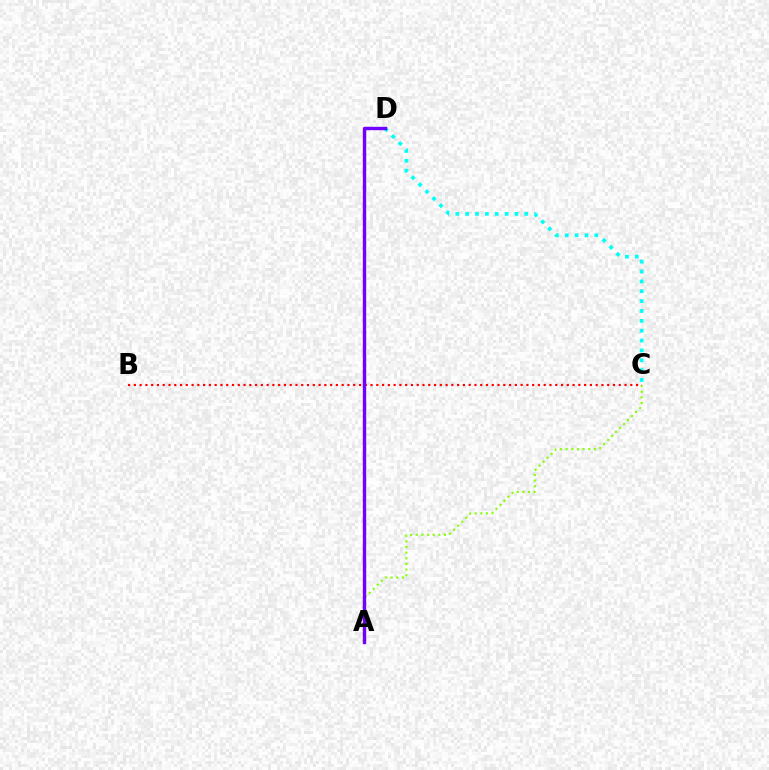{('A', 'C'): [{'color': '#84ff00', 'line_style': 'dotted', 'thickness': 1.54}], ('C', 'D'): [{'color': '#00fff6', 'line_style': 'dotted', 'thickness': 2.68}], ('B', 'C'): [{'color': '#ff0000', 'line_style': 'dotted', 'thickness': 1.57}], ('A', 'D'): [{'color': '#7200ff', 'line_style': 'solid', 'thickness': 2.43}]}